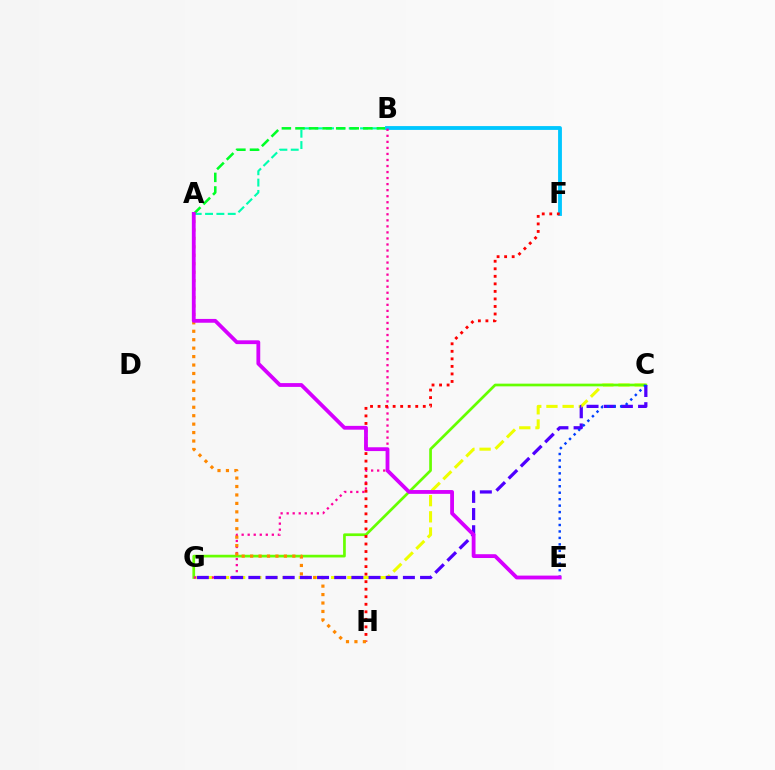{('C', 'G'): [{'color': '#eeff00', 'line_style': 'dashed', 'thickness': 2.2}, {'color': '#66ff00', 'line_style': 'solid', 'thickness': 1.94}, {'color': '#4f00ff', 'line_style': 'dashed', 'thickness': 2.33}], ('A', 'B'): [{'color': '#00ffaf', 'line_style': 'dashed', 'thickness': 1.54}, {'color': '#00ff27', 'line_style': 'dashed', 'thickness': 1.84}], ('B', 'F'): [{'color': '#00c7ff', 'line_style': 'solid', 'thickness': 2.76}], ('B', 'G'): [{'color': '#ff00a0', 'line_style': 'dotted', 'thickness': 1.64}], ('F', 'H'): [{'color': '#ff0000', 'line_style': 'dotted', 'thickness': 2.05}], ('A', 'H'): [{'color': '#ff8800', 'line_style': 'dotted', 'thickness': 2.29}], ('C', 'E'): [{'color': '#003fff', 'line_style': 'dotted', 'thickness': 1.75}], ('A', 'E'): [{'color': '#d600ff', 'line_style': 'solid', 'thickness': 2.74}]}